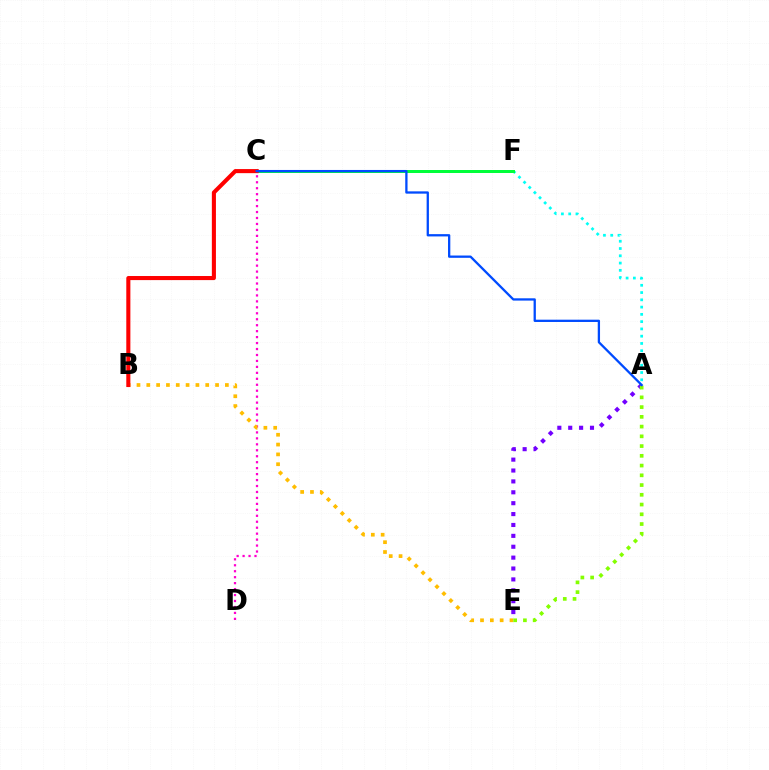{('C', 'D'): [{'color': '#ff00cf', 'line_style': 'dotted', 'thickness': 1.62}], ('A', 'F'): [{'color': '#00fff6', 'line_style': 'dotted', 'thickness': 1.98}], ('B', 'E'): [{'color': '#ffbd00', 'line_style': 'dotted', 'thickness': 2.67}], ('C', 'F'): [{'color': '#00ff39', 'line_style': 'solid', 'thickness': 2.15}], ('A', 'E'): [{'color': '#7200ff', 'line_style': 'dotted', 'thickness': 2.96}, {'color': '#84ff00', 'line_style': 'dotted', 'thickness': 2.65}], ('B', 'C'): [{'color': '#ff0000', 'line_style': 'solid', 'thickness': 2.94}], ('A', 'C'): [{'color': '#004bff', 'line_style': 'solid', 'thickness': 1.65}]}